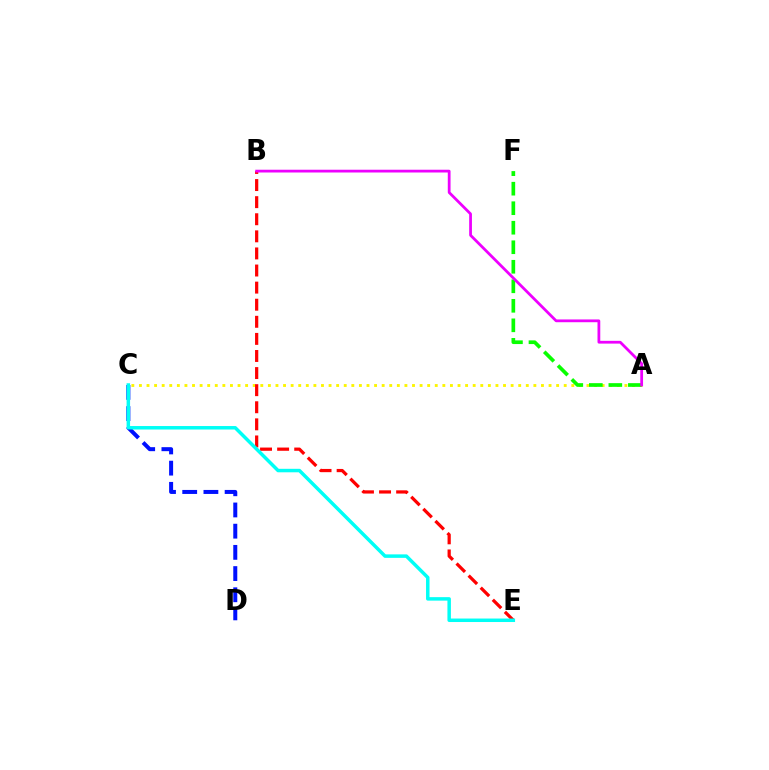{('C', 'D'): [{'color': '#0010ff', 'line_style': 'dashed', 'thickness': 2.88}], ('A', 'C'): [{'color': '#fcf500', 'line_style': 'dotted', 'thickness': 2.06}], ('B', 'E'): [{'color': '#ff0000', 'line_style': 'dashed', 'thickness': 2.32}], ('A', 'F'): [{'color': '#08ff00', 'line_style': 'dashed', 'thickness': 2.65}], ('A', 'B'): [{'color': '#ee00ff', 'line_style': 'solid', 'thickness': 1.99}], ('C', 'E'): [{'color': '#00fff6', 'line_style': 'solid', 'thickness': 2.51}]}